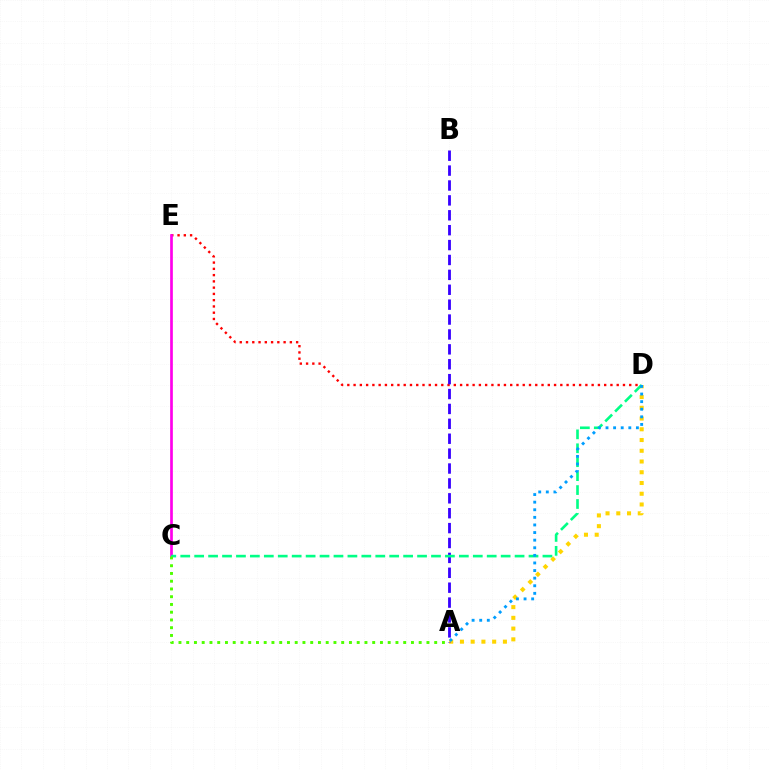{('D', 'E'): [{'color': '#ff0000', 'line_style': 'dotted', 'thickness': 1.7}], ('C', 'E'): [{'color': '#ff00ed', 'line_style': 'solid', 'thickness': 1.94}], ('A', 'D'): [{'color': '#ffd500', 'line_style': 'dotted', 'thickness': 2.92}, {'color': '#009eff', 'line_style': 'dotted', 'thickness': 2.06}], ('A', 'B'): [{'color': '#3700ff', 'line_style': 'dashed', 'thickness': 2.02}], ('C', 'D'): [{'color': '#00ff86', 'line_style': 'dashed', 'thickness': 1.89}], ('A', 'C'): [{'color': '#4fff00', 'line_style': 'dotted', 'thickness': 2.11}]}